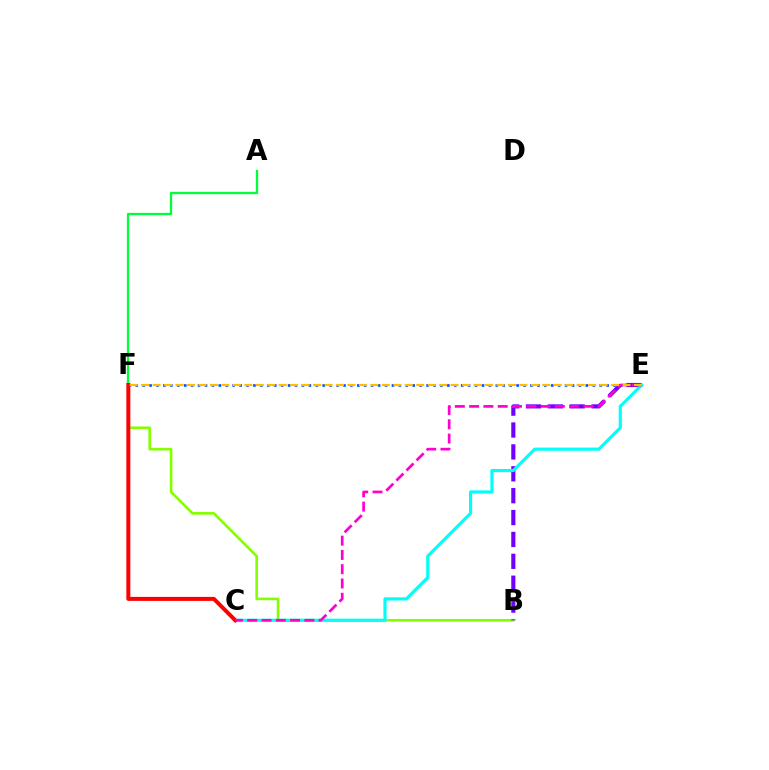{('E', 'F'): [{'color': '#004bff', 'line_style': 'dotted', 'thickness': 1.88}, {'color': '#ffbd00', 'line_style': 'dashed', 'thickness': 1.56}], ('B', 'F'): [{'color': '#84ff00', 'line_style': 'solid', 'thickness': 1.9}], ('B', 'E'): [{'color': '#7200ff', 'line_style': 'dashed', 'thickness': 2.97}], ('C', 'E'): [{'color': '#00fff6', 'line_style': 'solid', 'thickness': 2.27}, {'color': '#ff00cf', 'line_style': 'dashed', 'thickness': 1.94}], ('A', 'F'): [{'color': '#00ff39', 'line_style': 'solid', 'thickness': 1.64}], ('C', 'F'): [{'color': '#ff0000', 'line_style': 'solid', 'thickness': 2.88}]}